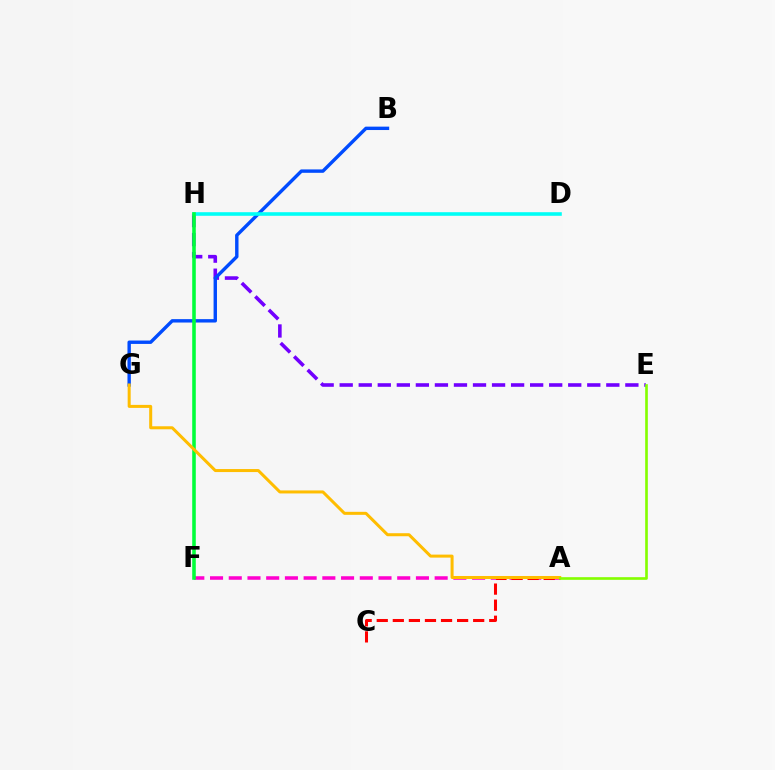{('E', 'H'): [{'color': '#7200ff', 'line_style': 'dashed', 'thickness': 2.59}], ('A', 'F'): [{'color': '#ff00cf', 'line_style': 'dashed', 'thickness': 2.54}], ('A', 'C'): [{'color': '#ff0000', 'line_style': 'dashed', 'thickness': 2.18}], ('B', 'G'): [{'color': '#004bff', 'line_style': 'solid', 'thickness': 2.45}], ('D', 'H'): [{'color': '#00fff6', 'line_style': 'solid', 'thickness': 2.58}], ('F', 'H'): [{'color': '#00ff39', 'line_style': 'solid', 'thickness': 2.57}], ('A', 'G'): [{'color': '#ffbd00', 'line_style': 'solid', 'thickness': 2.17}], ('A', 'E'): [{'color': '#84ff00', 'line_style': 'solid', 'thickness': 1.9}]}